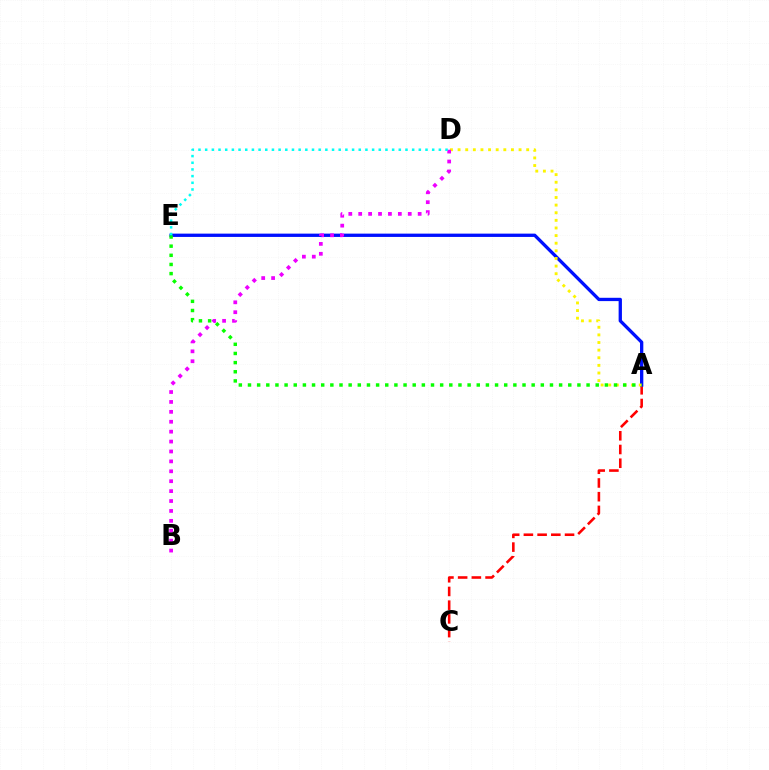{('A', 'C'): [{'color': '#ff0000', 'line_style': 'dashed', 'thickness': 1.86}], ('A', 'E'): [{'color': '#0010ff', 'line_style': 'solid', 'thickness': 2.38}, {'color': '#08ff00', 'line_style': 'dotted', 'thickness': 2.49}], ('A', 'D'): [{'color': '#fcf500', 'line_style': 'dotted', 'thickness': 2.07}], ('B', 'D'): [{'color': '#ee00ff', 'line_style': 'dotted', 'thickness': 2.69}], ('D', 'E'): [{'color': '#00fff6', 'line_style': 'dotted', 'thickness': 1.81}]}